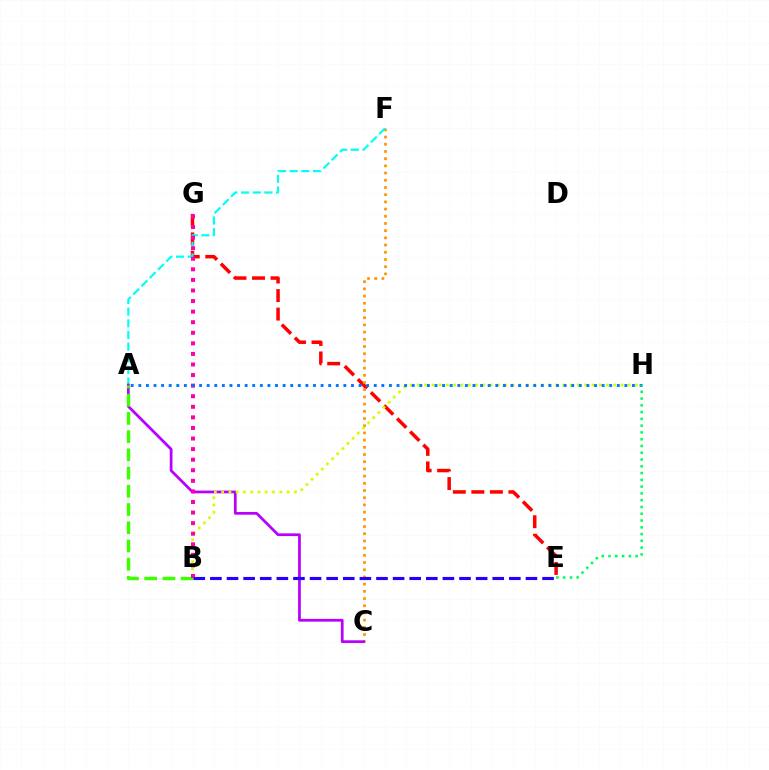{('E', 'G'): [{'color': '#ff0000', 'line_style': 'dashed', 'thickness': 2.52}], ('C', 'F'): [{'color': '#ff9400', 'line_style': 'dotted', 'thickness': 1.96}], ('A', 'F'): [{'color': '#00fff6', 'line_style': 'dashed', 'thickness': 1.58}], ('A', 'C'): [{'color': '#b900ff', 'line_style': 'solid', 'thickness': 1.98}], ('B', 'H'): [{'color': '#d1ff00', 'line_style': 'dotted', 'thickness': 1.98}], ('A', 'B'): [{'color': '#3dff00', 'line_style': 'dashed', 'thickness': 2.48}], ('B', 'G'): [{'color': '#ff00ac', 'line_style': 'dotted', 'thickness': 2.87}], ('B', 'E'): [{'color': '#2500ff', 'line_style': 'dashed', 'thickness': 2.26}], ('A', 'H'): [{'color': '#0074ff', 'line_style': 'dotted', 'thickness': 2.06}], ('E', 'H'): [{'color': '#00ff5c', 'line_style': 'dotted', 'thickness': 1.84}]}